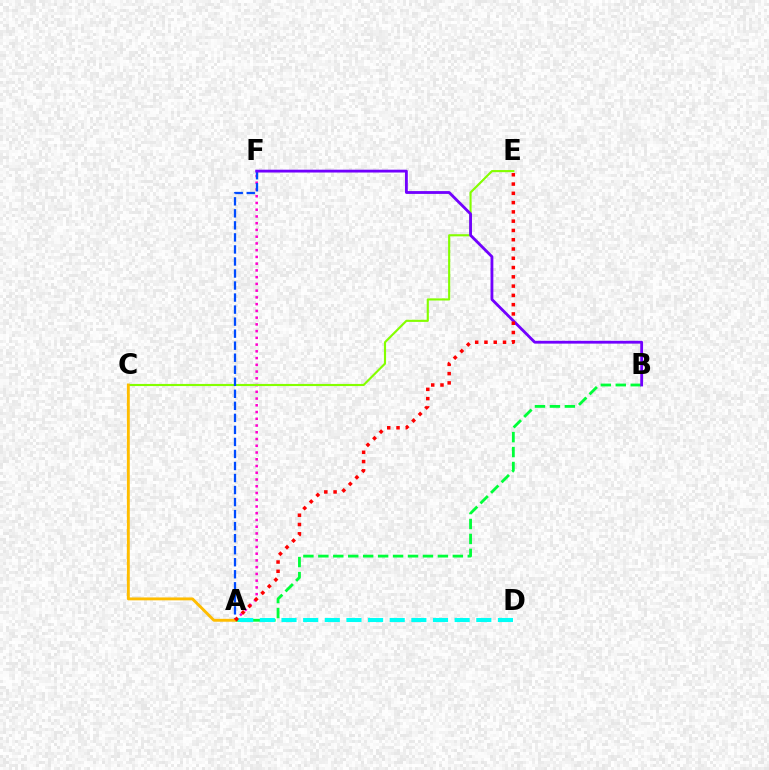{('A', 'F'): [{'color': '#ff00cf', 'line_style': 'dotted', 'thickness': 1.83}, {'color': '#004bff', 'line_style': 'dashed', 'thickness': 1.63}], ('C', 'E'): [{'color': '#84ff00', 'line_style': 'solid', 'thickness': 1.54}], ('A', 'B'): [{'color': '#00ff39', 'line_style': 'dashed', 'thickness': 2.03}], ('A', 'D'): [{'color': '#00fff6', 'line_style': 'dashed', 'thickness': 2.94}], ('B', 'F'): [{'color': '#7200ff', 'line_style': 'solid', 'thickness': 2.03}], ('A', 'C'): [{'color': '#ffbd00', 'line_style': 'solid', 'thickness': 2.08}], ('A', 'E'): [{'color': '#ff0000', 'line_style': 'dotted', 'thickness': 2.52}]}